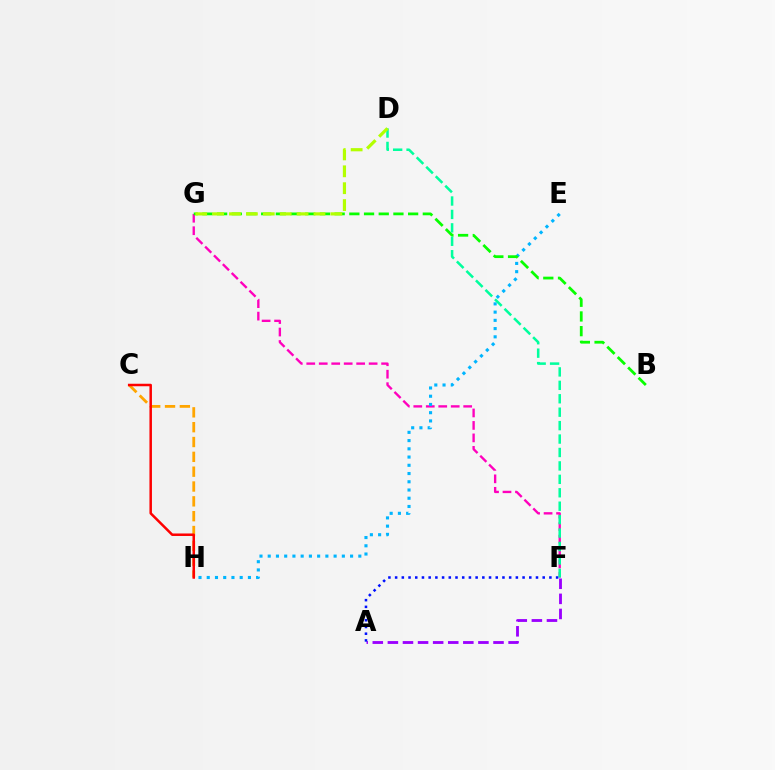{('C', 'H'): [{'color': '#ffa500', 'line_style': 'dashed', 'thickness': 2.02}, {'color': '#ff0000', 'line_style': 'solid', 'thickness': 1.8}], ('F', 'G'): [{'color': '#ff00bd', 'line_style': 'dashed', 'thickness': 1.69}], ('E', 'H'): [{'color': '#00b5ff', 'line_style': 'dotted', 'thickness': 2.24}], ('B', 'G'): [{'color': '#08ff00', 'line_style': 'dashed', 'thickness': 2.0}], ('A', 'F'): [{'color': '#9b00ff', 'line_style': 'dashed', 'thickness': 2.05}, {'color': '#0010ff', 'line_style': 'dotted', 'thickness': 1.82}], ('D', 'F'): [{'color': '#00ff9d', 'line_style': 'dashed', 'thickness': 1.82}], ('D', 'G'): [{'color': '#b3ff00', 'line_style': 'dashed', 'thickness': 2.29}]}